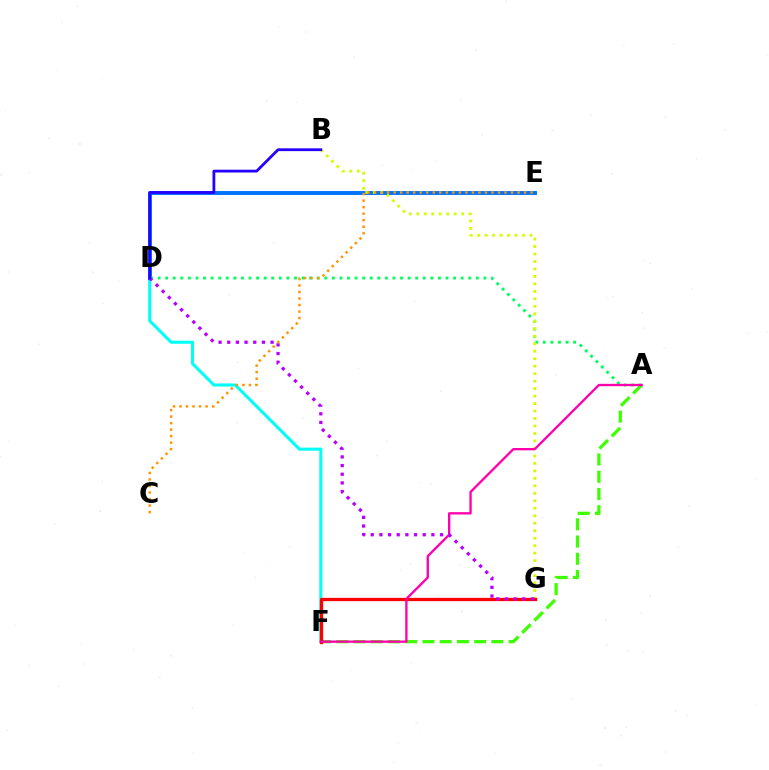{('D', 'F'): [{'color': '#00fff6', 'line_style': 'solid', 'thickness': 2.2}], ('D', 'E'): [{'color': '#0074ff', 'line_style': 'solid', 'thickness': 2.84}], ('A', 'D'): [{'color': '#00ff5c', 'line_style': 'dotted', 'thickness': 2.06}], ('B', 'G'): [{'color': '#d1ff00', 'line_style': 'dotted', 'thickness': 2.03}], ('A', 'F'): [{'color': '#3dff00', 'line_style': 'dashed', 'thickness': 2.34}, {'color': '#ff00ac', 'line_style': 'solid', 'thickness': 1.68}], ('F', 'G'): [{'color': '#ff0000', 'line_style': 'solid', 'thickness': 2.37}], ('D', 'G'): [{'color': '#b900ff', 'line_style': 'dotted', 'thickness': 2.35}], ('C', 'E'): [{'color': '#ff9400', 'line_style': 'dotted', 'thickness': 1.77}], ('B', 'D'): [{'color': '#2500ff', 'line_style': 'solid', 'thickness': 2.01}]}